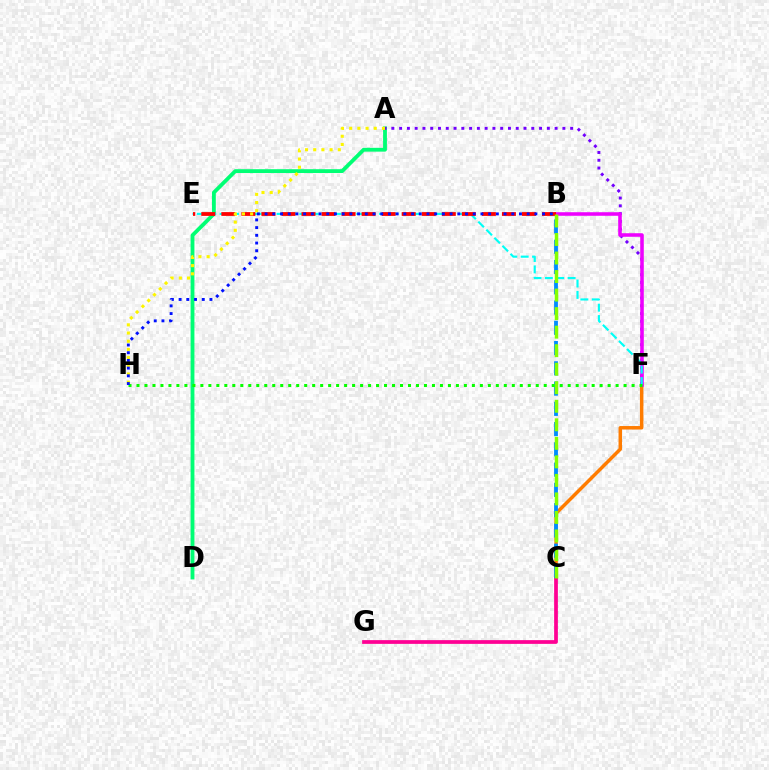{('C', 'F'): [{'color': '#ff7c00', 'line_style': 'solid', 'thickness': 2.5}], ('C', 'G'): [{'color': '#ff0094', 'line_style': 'solid', 'thickness': 2.69}], ('A', 'D'): [{'color': '#00ff74', 'line_style': 'solid', 'thickness': 2.75}], ('A', 'F'): [{'color': '#7200ff', 'line_style': 'dotted', 'thickness': 2.11}], ('B', 'F'): [{'color': '#ee00ff', 'line_style': 'solid', 'thickness': 2.56}], ('E', 'F'): [{'color': '#00fff6', 'line_style': 'dashed', 'thickness': 1.55}], ('B', 'E'): [{'color': '#ff0000', 'line_style': 'dashed', 'thickness': 2.72}], ('A', 'H'): [{'color': '#fcf500', 'line_style': 'dotted', 'thickness': 2.23}], ('B', 'C'): [{'color': '#008cff', 'line_style': 'dashed', 'thickness': 2.75}, {'color': '#84ff00', 'line_style': 'dashed', 'thickness': 2.52}], ('F', 'H'): [{'color': '#08ff00', 'line_style': 'dotted', 'thickness': 2.17}], ('B', 'H'): [{'color': '#0010ff', 'line_style': 'dotted', 'thickness': 2.09}]}